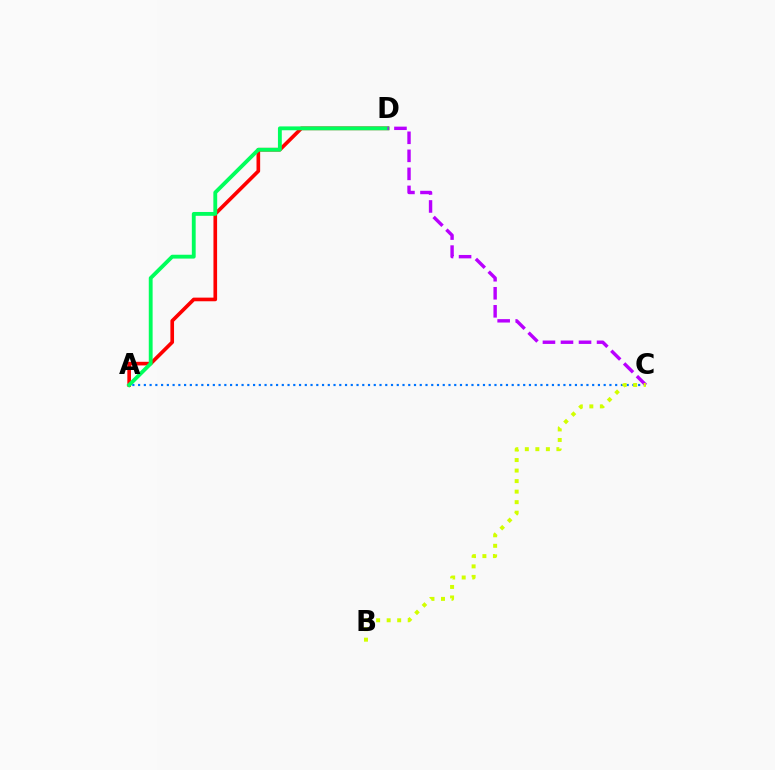{('A', 'D'): [{'color': '#ff0000', 'line_style': 'solid', 'thickness': 2.62}, {'color': '#00ff5c', 'line_style': 'solid', 'thickness': 2.77}], ('A', 'C'): [{'color': '#0074ff', 'line_style': 'dotted', 'thickness': 1.56}], ('C', 'D'): [{'color': '#b900ff', 'line_style': 'dashed', 'thickness': 2.45}], ('B', 'C'): [{'color': '#d1ff00', 'line_style': 'dotted', 'thickness': 2.86}]}